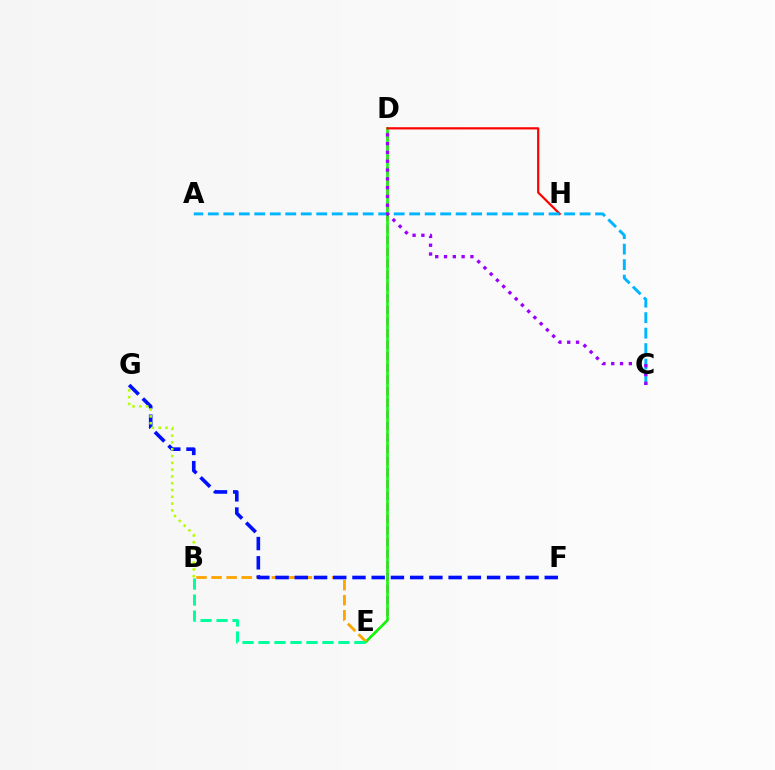{('D', 'E'): [{'color': '#ff00bd', 'line_style': 'dashed', 'thickness': 1.58}, {'color': '#08ff00', 'line_style': 'solid', 'thickness': 1.83}], ('D', 'H'): [{'color': '#ff0000', 'line_style': 'solid', 'thickness': 1.59}], ('B', 'E'): [{'color': '#ffa500', 'line_style': 'dashed', 'thickness': 2.05}, {'color': '#00ff9d', 'line_style': 'dashed', 'thickness': 2.17}], ('A', 'C'): [{'color': '#00b5ff', 'line_style': 'dashed', 'thickness': 2.1}], ('C', 'D'): [{'color': '#9b00ff', 'line_style': 'dotted', 'thickness': 2.39}], ('F', 'G'): [{'color': '#0010ff', 'line_style': 'dashed', 'thickness': 2.61}], ('B', 'G'): [{'color': '#b3ff00', 'line_style': 'dotted', 'thickness': 1.85}]}